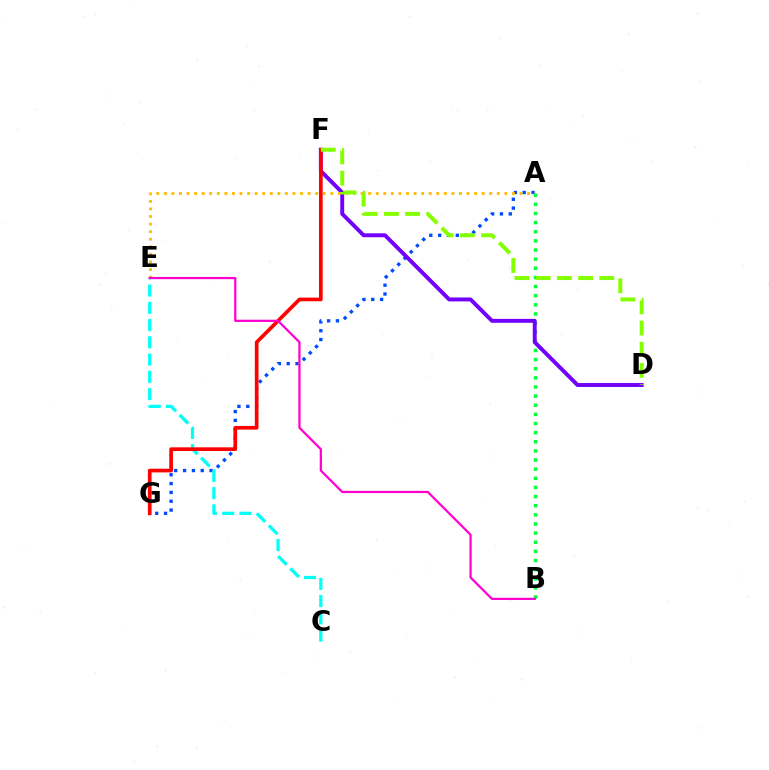{('A', 'G'): [{'color': '#004bff', 'line_style': 'dotted', 'thickness': 2.4}], ('C', 'E'): [{'color': '#00fff6', 'line_style': 'dashed', 'thickness': 2.35}], ('A', 'B'): [{'color': '#00ff39', 'line_style': 'dotted', 'thickness': 2.48}], ('D', 'F'): [{'color': '#7200ff', 'line_style': 'solid', 'thickness': 2.83}, {'color': '#84ff00', 'line_style': 'dashed', 'thickness': 2.88}], ('F', 'G'): [{'color': '#ff0000', 'line_style': 'solid', 'thickness': 2.65}], ('A', 'E'): [{'color': '#ffbd00', 'line_style': 'dotted', 'thickness': 2.06}], ('B', 'E'): [{'color': '#ff00cf', 'line_style': 'solid', 'thickness': 1.61}]}